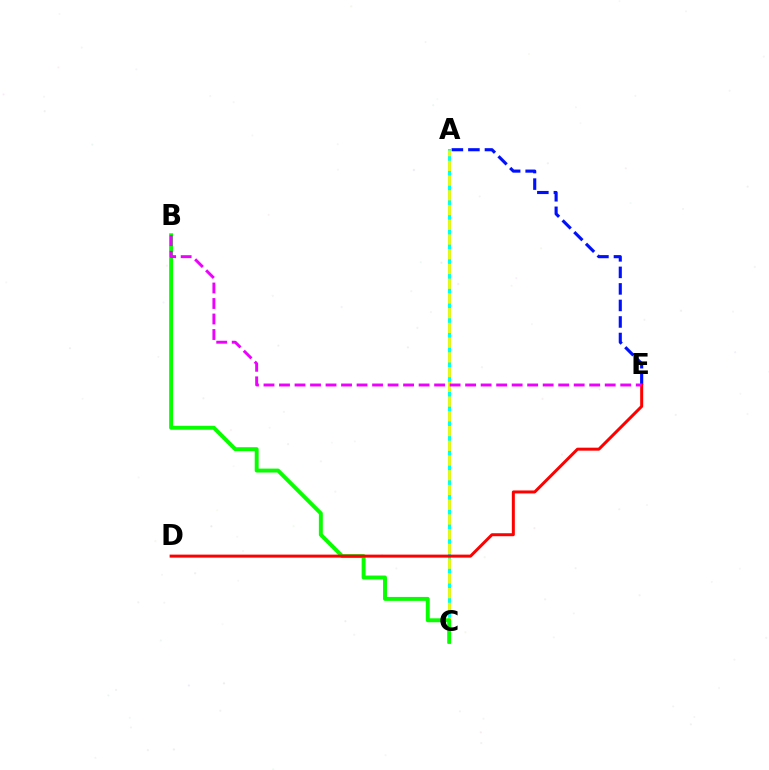{('A', 'C'): [{'color': '#00fff6', 'line_style': 'solid', 'thickness': 2.16}, {'color': '#fcf500', 'line_style': 'dashed', 'thickness': 2.0}], ('B', 'C'): [{'color': '#08ff00', 'line_style': 'solid', 'thickness': 2.83}], ('A', 'E'): [{'color': '#0010ff', 'line_style': 'dashed', 'thickness': 2.25}], ('D', 'E'): [{'color': '#ff0000', 'line_style': 'solid', 'thickness': 2.15}], ('B', 'E'): [{'color': '#ee00ff', 'line_style': 'dashed', 'thickness': 2.11}]}